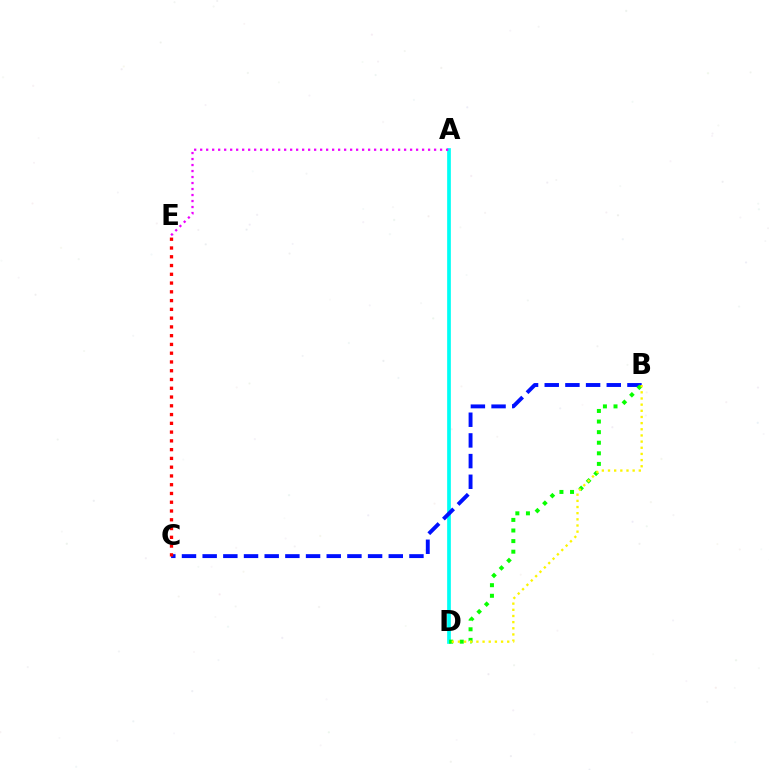{('A', 'D'): [{'color': '#00fff6', 'line_style': 'solid', 'thickness': 2.67}], ('A', 'E'): [{'color': '#ee00ff', 'line_style': 'dotted', 'thickness': 1.63}], ('B', 'C'): [{'color': '#0010ff', 'line_style': 'dashed', 'thickness': 2.81}], ('C', 'E'): [{'color': '#ff0000', 'line_style': 'dotted', 'thickness': 2.38}], ('B', 'D'): [{'color': '#08ff00', 'line_style': 'dotted', 'thickness': 2.88}, {'color': '#fcf500', 'line_style': 'dotted', 'thickness': 1.67}]}